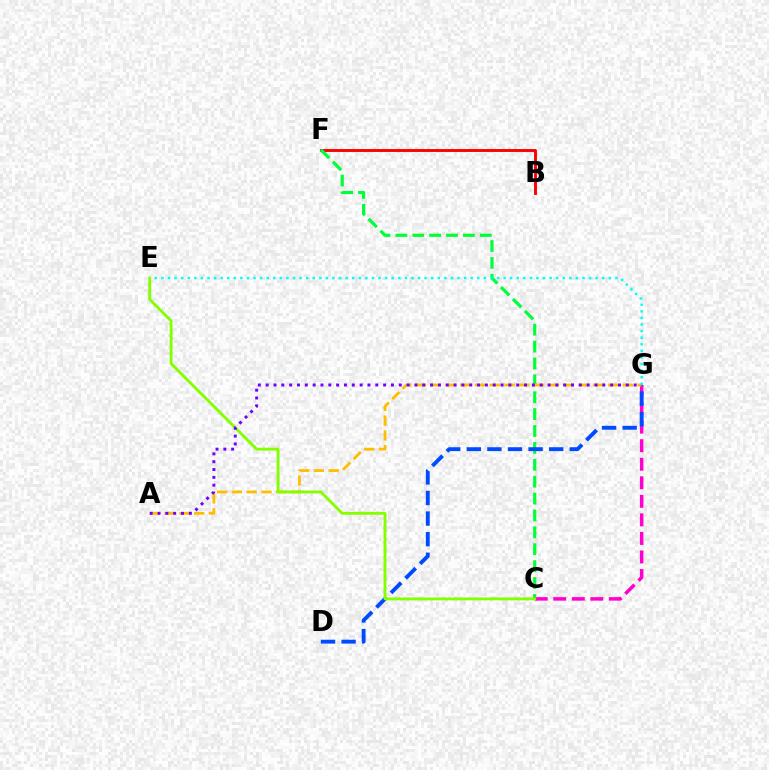{('B', 'F'): [{'color': '#ff0000', 'line_style': 'solid', 'thickness': 2.1}], ('C', 'F'): [{'color': '#00ff39', 'line_style': 'dashed', 'thickness': 2.29}], ('C', 'G'): [{'color': '#ff00cf', 'line_style': 'dashed', 'thickness': 2.52}], ('A', 'G'): [{'color': '#ffbd00', 'line_style': 'dashed', 'thickness': 2.01}, {'color': '#7200ff', 'line_style': 'dotted', 'thickness': 2.13}], ('D', 'G'): [{'color': '#004bff', 'line_style': 'dashed', 'thickness': 2.8}], ('E', 'G'): [{'color': '#00fff6', 'line_style': 'dotted', 'thickness': 1.79}], ('C', 'E'): [{'color': '#84ff00', 'line_style': 'solid', 'thickness': 2.07}]}